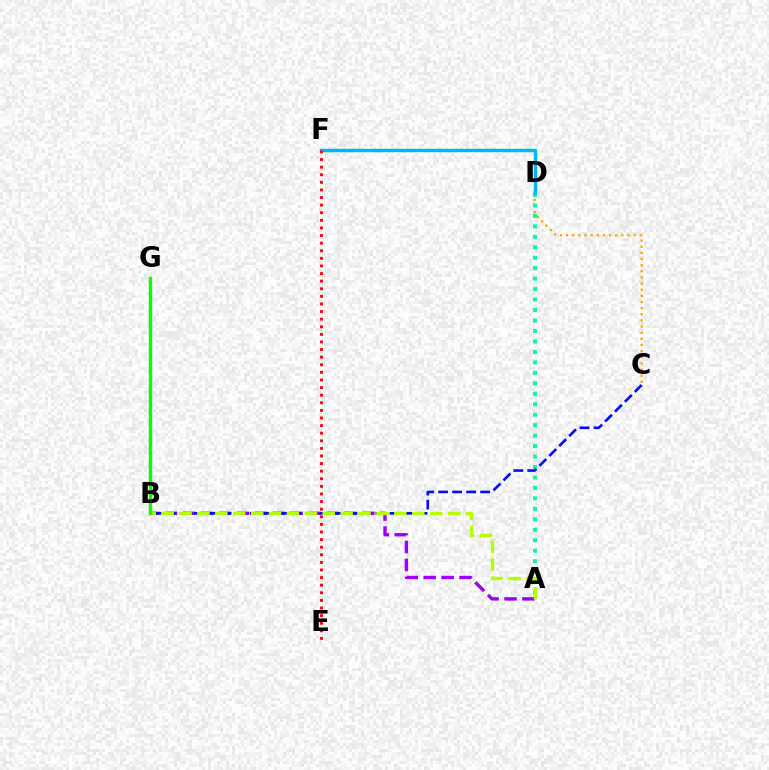{('A', 'B'): [{'color': '#9b00ff', 'line_style': 'dashed', 'thickness': 2.44}, {'color': '#b3ff00', 'line_style': 'dashed', 'thickness': 2.43}], ('B', 'G'): [{'color': '#ff00bd', 'line_style': 'dotted', 'thickness': 1.56}, {'color': '#08ff00', 'line_style': 'solid', 'thickness': 2.44}], ('C', 'D'): [{'color': '#ffa500', 'line_style': 'dotted', 'thickness': 1.67}], ('A', 'D'): [{'color': '#00ff9d', 'line_style': 'dotted', 'thickness': 2.84}], ('B', 'C'): [{'color': '#0010ff', 'line_style': 'dashed', 'thickness': 1.9}], ('D', 'F'): [{'color': '#00b5ff', 'line_style': 'solid', 'thickness': 2.47}], ('E', 'F'): [{'color': '#ff0000', 'line_style': 'dotted', 'thickness': 2.07}]}